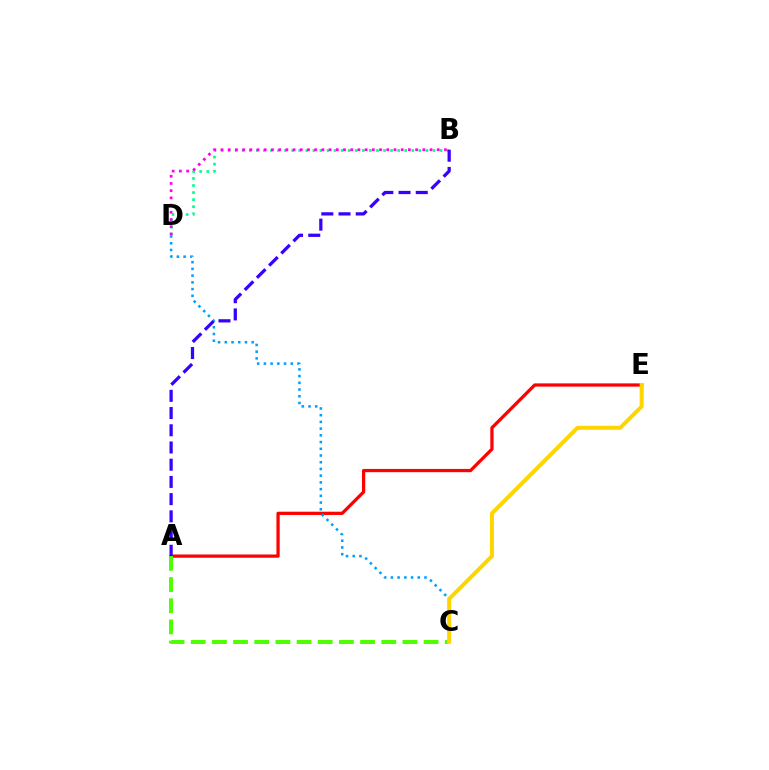{('B', 'D'): [{'color': '#00ff86', 'line_style': 'dotted', 'thickness': 1.92}, {'color': '#ff00ed', 'line_style': 'dotted', 'thickness': 1.96}], ('A', 'E'): [{'color': '#ff0000', 'line_style': 'solid', 'thickness': 2.34}], ('A', 'C'): [{'color': '#4fff00', 'line_style': 'dashed', 'thickness': 2.88}], ('C', 'D'): [{'color': '#009eff', 'line_style': 'dotted', 'thickness': 1.83}], ('C', 'E'): [{'color': '#ffd500', 'line_style': 'solid', 'thickness': 2.89}], ('A', 'B'): [{'color': '#3700ff', 'line_style': 'dashed', 'thickness': 2.34}]}